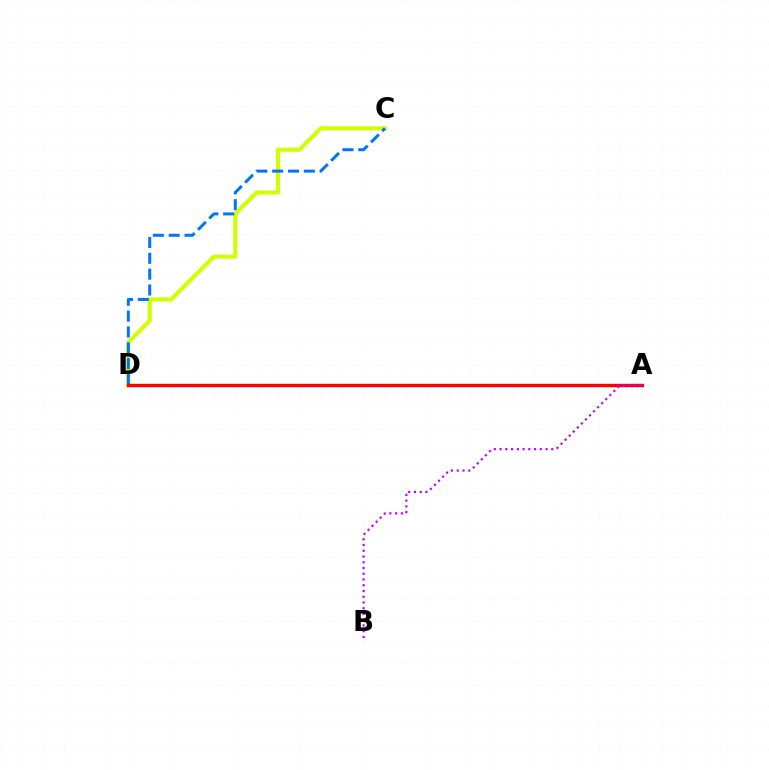{('C', 'D'): [{'color': '#d1ff00', 'line_style': 'solid', 'thickness': 2.95}, {'color': '#0074ff', 'line_style': 'dashed', 'thickness': 2.15}], ('A', 'D'): [{'color': '#00ff5c', 'line_style': 'dashed', 'thickness': 2.05}, {'color': '#ff0000', 'line_style': 'solid', 'thickness': 2.42}], ('A', 'B'): [{'color': '#b900ff', 'line_style': 'dotted', 'thickness': 1.56}]}